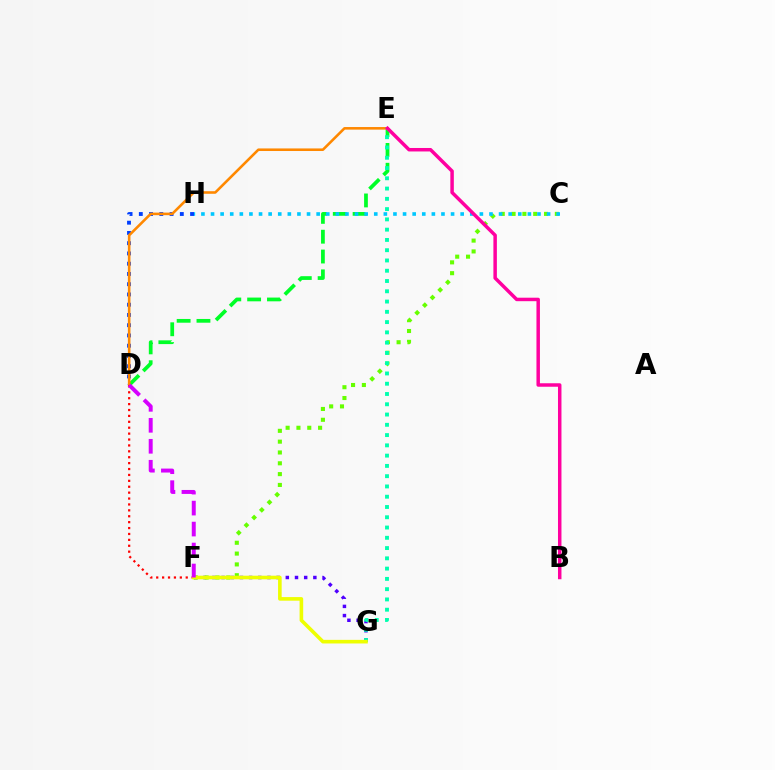{('D', 'H'): [{'color': '#003fff', 'line_style': 'dotted', 'thickness': 2.79}], ('D', 'E'): [{'color': '#00ff27', 'line_style': 'dashed', 'thickness': 2.69}, {'color': '#ff8800', 'line_style': 'solid', 'thickness': 1.86}], ('F', 'G'): [{'color': '#4f00ff', 'line_style': 'dotted', 'thickness': 2.49}, {'color': '#eeff00', 'line_style': 'solid', 'thickness': 2.6}], ('C', 'F'): [{'color': '#66ff00', 'line_style': 'dotted', 'thickness': 2.94}], ('E', 'G'): [{'color': '#00ffaf', 'line_style': 'dotted', 'thickness': 2.79}], ('C', 'H'): [{'color': '#00c7ff', 'line_style': 'dotted', 'thickness': 2.61}], ('D', 'F'): [{'color': '#ff0000', 'line_style': 'dotted', 'thickness': 1.6}, {'color': '#d600ff', 'line_style': 'dashed', 'thickness': 2.85}], ('B', 'E'): [{'color': '#ff00a0', 'line_style': 'solid', 'thickness': 2.51}]}